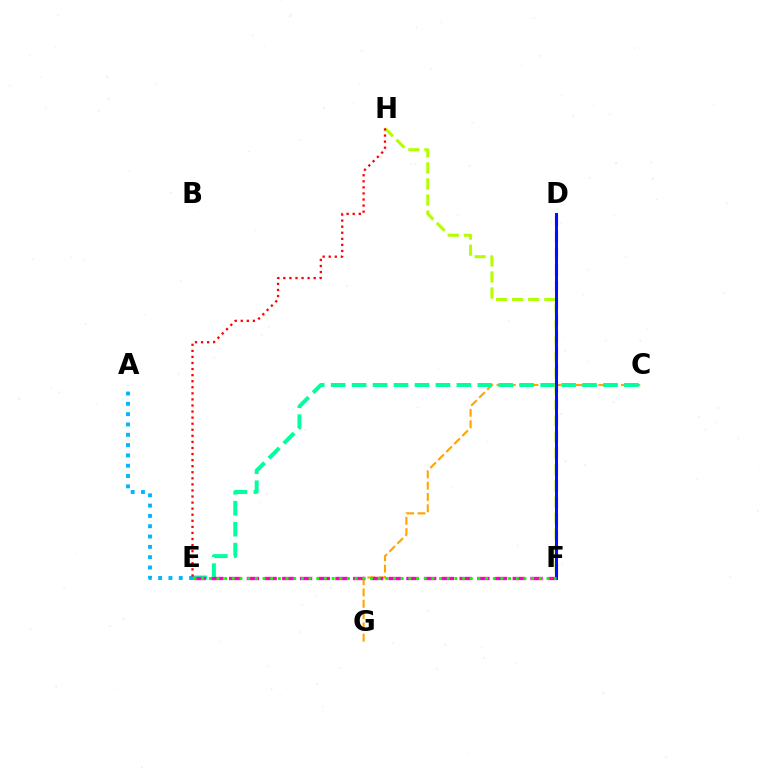{('C', 'G'): [{'color': '#ffa500', 'line_style': 'dashed', 'thickness': 1.54}], ('D', 'F'): [{'color': '#9b00ff', 'line_style': 'dashed', 'thickness': 2.26}, {'color': '#0010ff', 'line_style': 'solid', 'thickness': 2.14}], ('C', 'E'): [{'color': '#00ff9d', 'line_style': 'dashed', 'thickness': 2.85}], ('E', 'F'): [{'color': '#ff00bd', 'line_style': 'dashed', 'thickness': 2.41}, {'color': '#08ff00', 'line_style': 'dotted', 'thickness': 2.09}], ('F', 'H'): [{'color': '#b3ff00', 'line_style': 'dashed', 'thickness': 2.18}], ('A', 'E'): [{'color': '#00b5ff', 'line_style': 'dotted', 'thickness': 2.8}], ('E', 'H'): [{'color': '#ff0000', 'line_style': 'dotted', 'thickness': 1.65}]}